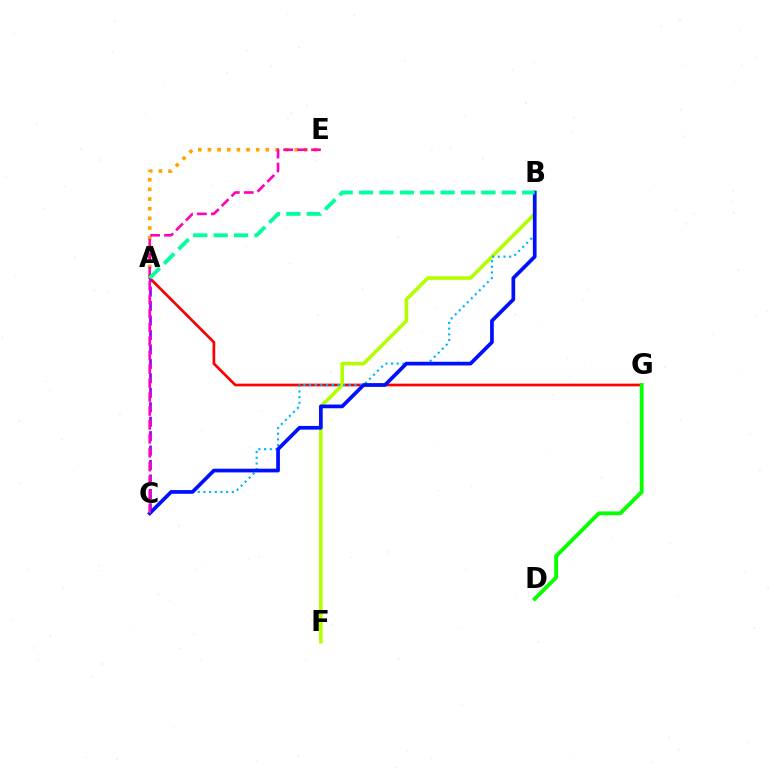{('A', 'G'): [{'color': '#ff0000', 'line_style': 'solid', 'thickness': 1.95}], ('D', 'G'): [{'color': '#08ff00', 'line_style': 'solid', 'thickness': 2.78}], ('B', 'F'): [{'color': '#b3ff00', 'line_style': 'solid', 'thickness': 2.59}], ('A', 'E'): [{'color': '#ffa500', 'line_style': 'dotted', 'thickness': 2.62}], ('A', 'C'): [{'color': '#9b00ff', 'line_style': 'dashed', 'thickness': 1.96}], ('B', 'C'): [{'color': '#00b5ff', 'line_style': 'dotted', 'thickness': 1.54}, {'color': '#0010ff', 'line_style': 'solid', 'thickness': 2.67}], ('C', 'E'): [{'color': '#ff00bd', 'line_style': 'dashed', 'thickness': 1.89}], ('A', 'B'): [{'color': '#00ff9d', 'line_style': 'dashed', 'thickness': 2.77}]}